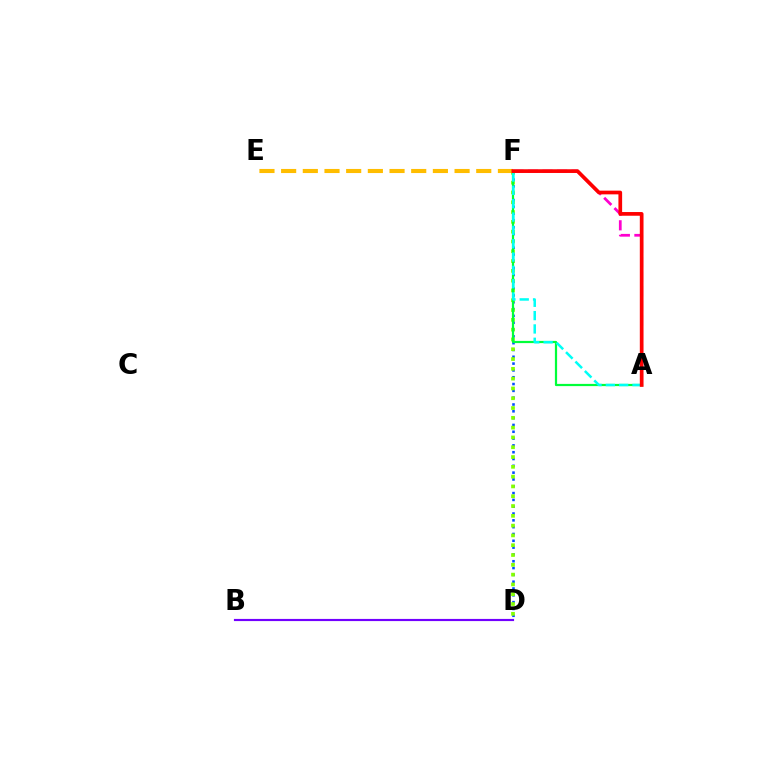{('A', 'F'): [{'color': '#ff00cf', 'line_style': 'dashed', 'thickness': 1.98}, {'color': '#00ff39', 'line_style': 'solid', 'thickness': 1.6}, {'color': '#00fff6', 'line_style': 'dashed', 'thickness': 1.81}, {'color': '#ff0000', 'line_style': 'solid', 'thickness': 2.67}], ('B', 'D'): [{'color': '#7200ff', 'line_style': 'solid', 'thickness': 1.56}], ('D', 'F'): [{'color': '#004bff', 'line_style': 'dotted', 'thickness': 1.85}, {'color': '#84ff00', 'line_style': 'dotted', 'thickness': 2.66}], ('E', 'F'): [{'color': '#ffbd00', 'line_style': 'dashed', 'thickness': 2.95}]}